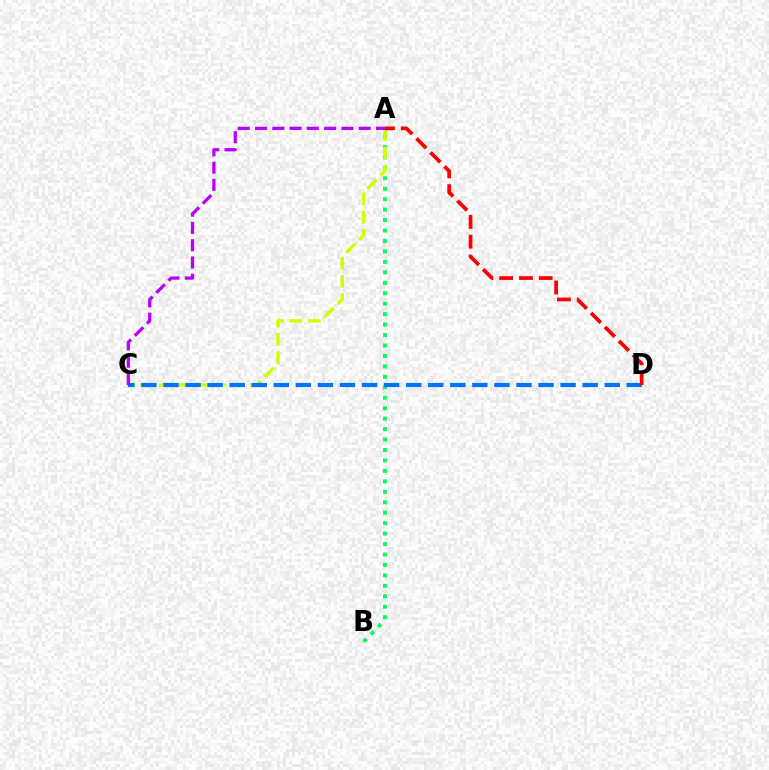{('A', 'B'): [{'color': '#00ff5c', 'line_style': 'dotted', 'thickness': 2.84}], ('A', 'C'): [{'color': '#d1ff00', 'line_style': 'dashed', 'thickness': 2.48}, {'color': '#b900ff', 'line_style': 'dashed', 'thickness': 2.35}], ('C', 'D'): [{'color': '#0074ff', 'line_style': 'dashed', 'thickness': 3.0}], ('A', 'D'): [{'color': '#ff0000', 'line_style': 'dashed', 'thickness': 2.69}]}